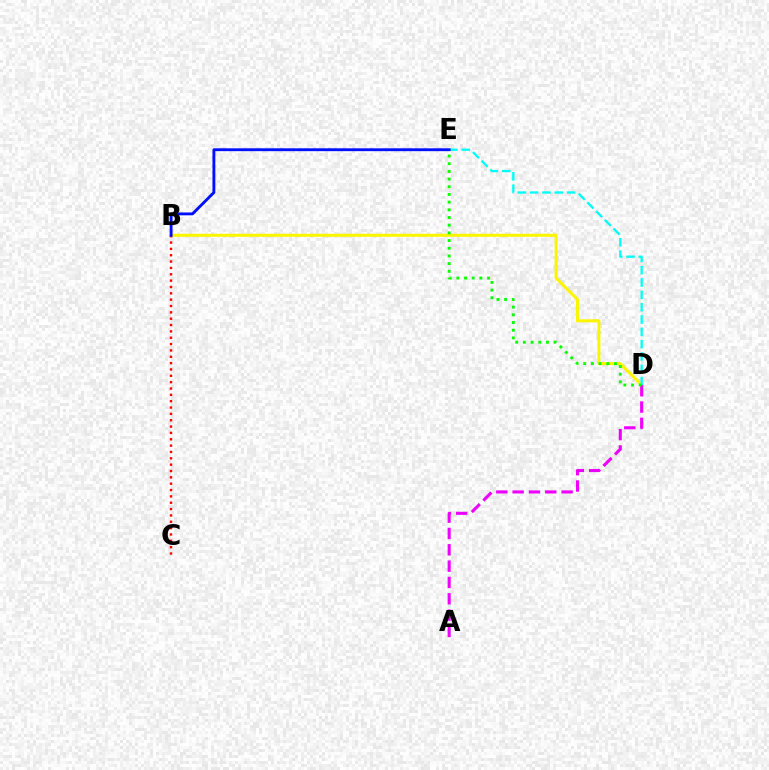{('B', 'D'): [{'color': '#fcf500', 'line_style': 'solid', 'thickness': 2.21}], ('D', 'E'): [{'color': '#00fff6', 'line_style': 'dashed', 'thickness': 1.67}, {'color': '#08ff00', 'line_style': 'dotted', 'thickness': 2.09}], ('B', 'C'): [{'color': '#ff0000', 'line_style': 'dotted', 'thickness': 1.72}], ('B', 'E'): [{'color': '#0010ff', 'line_style': 'solid', 'thickness': 2.06}], ('A', 'D'): [{'color': '#ee00ff', 'line_style': 'dashed', 'thickness': 2.22}]}